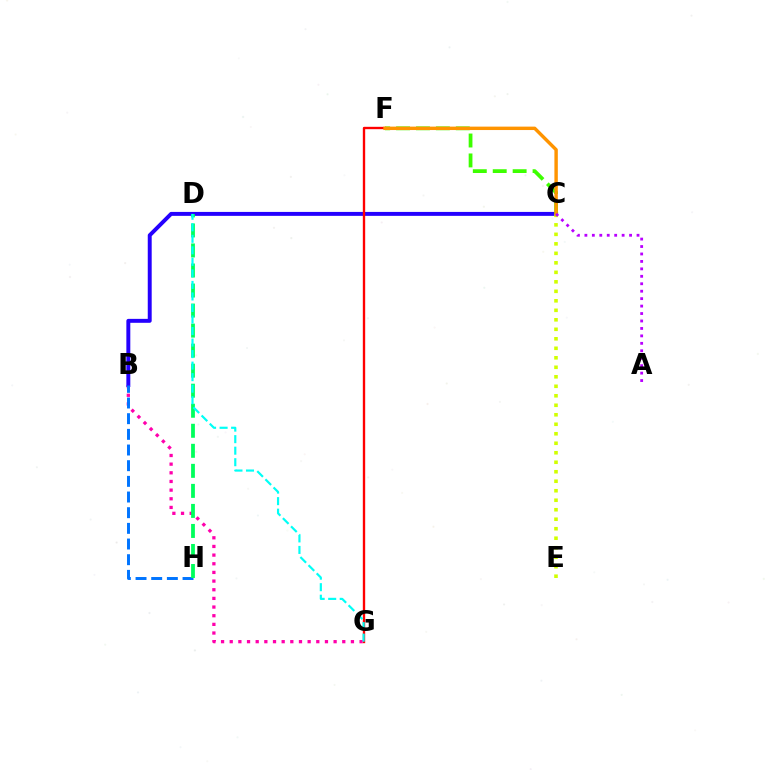{('B', 'G'): [{'color': '#ff00ac', 'line_style': 'dotted', 'thickness': 2.35}], ('B', 'C'): [{'color': '#2500ff', 'line_style': 'solid', 'thickness': 2.84}], ('B', 'H'): [{'color': '#0074ff', 'line_style': 'dashed', 'thickness': 2.13}], ('F', 'G'): [{'color': '#ff0000', 'line_style': 'solid', 'thickness': 1.7}], ('D', 'H'): [{'color': '#00ff5c', 'line_style': 'dashed', 'thickness': 2.72}], ('C', 'E'): [{'color': '#d1ff00', 'line_style': 'dotted', 'thickness': 2.58}], ('C', 'F'): [{'color': '#3dff00', 'line_style': 'dashed', 'thickness': 2.71}, {'color': '#ff9400', 'line_style': 'solid', 'thickness': 2.46}], ('D', 'G'): [{'color': '#00fff6', 'line_style': 'dashed', 'thickness': 1.57}], ('A', 'C'): [{'color': '#b900ff', 'line_style': 'dotted', 'thickness': 2.02}]}